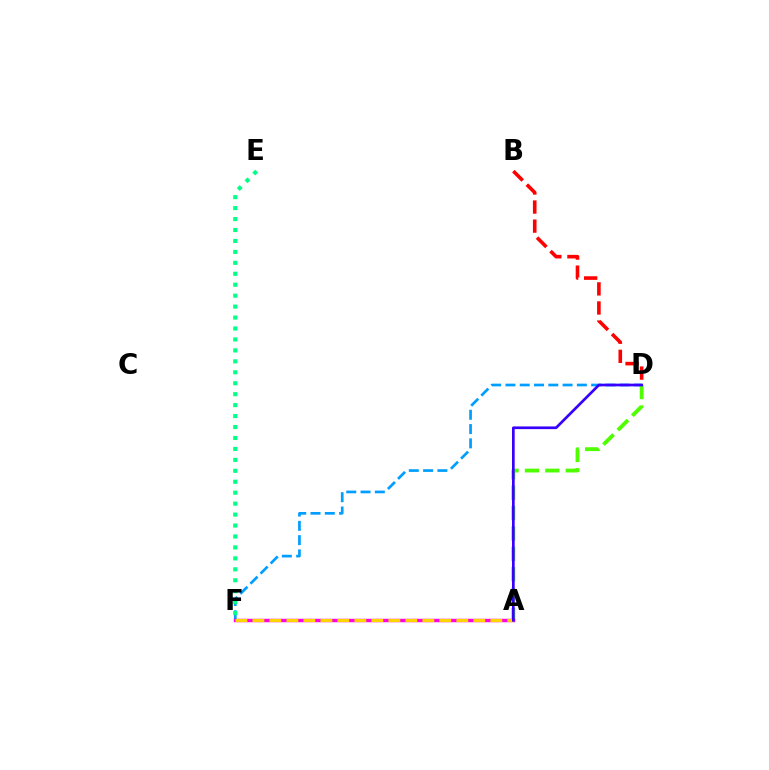{('B', 'D'): [{'color': '#ff0000', 'line_style': 'dashed', 'thickness': 2.59}], ('D', 'F'): [{'color': '#009eff', 'line_style': 'dashed', 'thickness': 1.94}], ('E', 'F'): [{'color': '#00ff86', 'line_style': 'dotted', 'thickness': 2.97}], ('A', 'D'): [{'color': '#4fff00', 'line_style': 'dashed', 'thickness': 2.77}, {'color': '#3700ff', 'line_style': 'solid', 'thickness': 1.93}], ('A', 'F'): [{'color': '#ff00ed', 'line_style': 'solid', 'thickness': 2.48}, {'color': '#ffd500', 'line_style': 'dashed', 'thickness': 2.31}]}